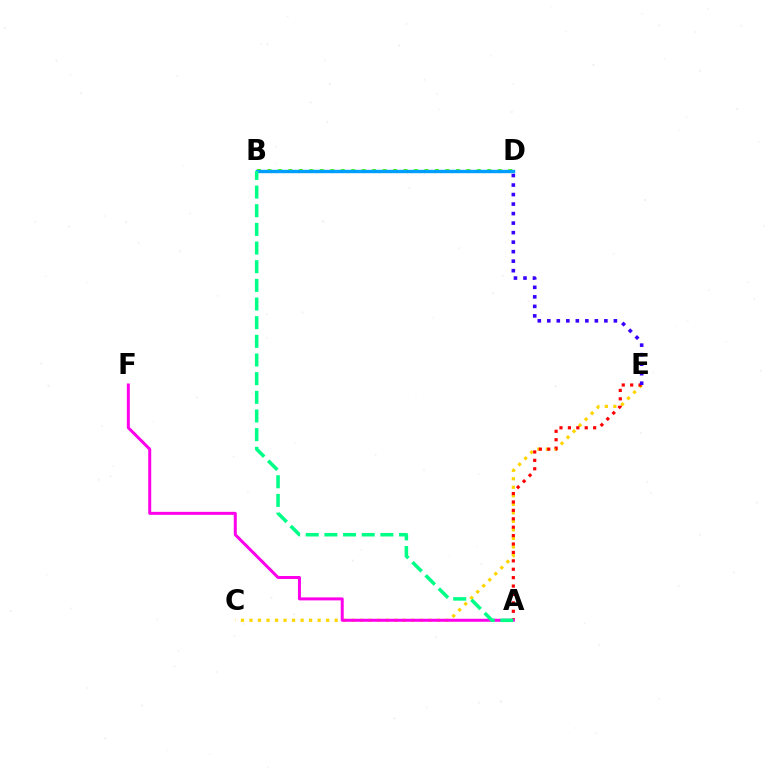{('C', 'E'): [{'color': '#ffd500', 'line_style': 'dotted', 'thickness': 2.31}], ('B', 'D'): [{'color': '#4fff00', 'line_style': 'dotted', 'thickness': 2.84}, {'color': '#009eff', 'line_style': 'solid', 'thickness': 2.45}], ('A', 'E'): [{'color': '#ff0000', 'line_style': 'dotted', 'thickness': 2.28}], ('A', 'F'): [{'color': '#ff00ed', 'line_style': 'solid', 'thickness': 2.16}], ('D', 'E'): [{'color': '#3700ff', 'line_style': 'dotted', 'thickness': 2.58}], ('A', 'B'): [{'color': '#00ff86', 'line_style': 'dashed', 'thickness': 2.53}]}